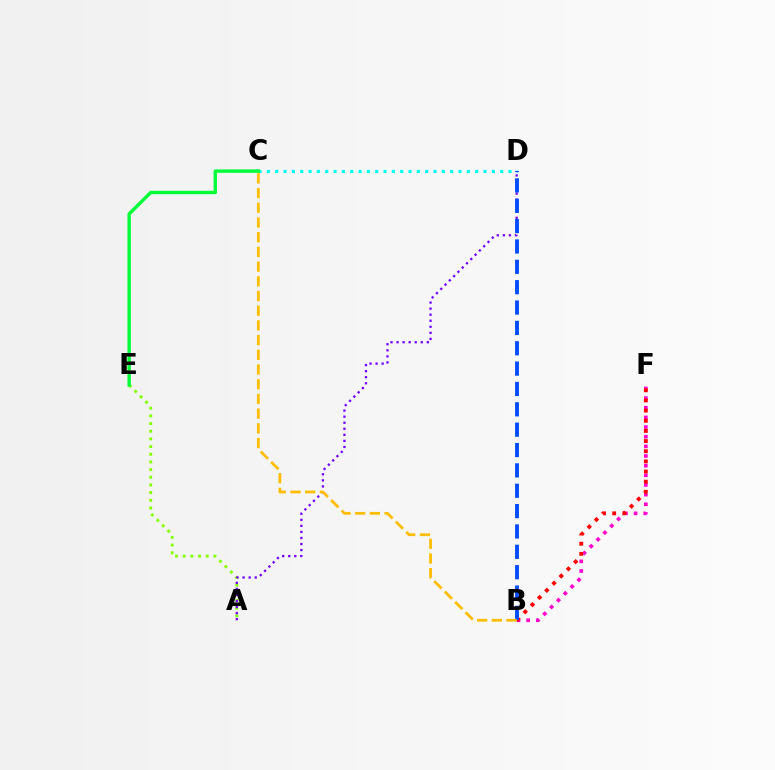{('B', 'F'): [{'color': '#ff00cf', 'line_style': 'dotted', 'thickness': 2.62}, {'color': '#ff0000', 'line_style': 'dotted', 'thickness': 2.76}], ('A', 'E'): [{'color': '#84ff00', 'line_style': 'dotted', 'thickness': 2.09}], ('C', 'D'): [{'color': '#00fff6', 'line_style': 'dotted', 'thickness': 2.26}], ('A', 'D'): [{'color': '#7200ff', 'line_style': 'dotted', 'thickness': 1.64}], ('B', 'D'): [{'color': '#004bff', 'line_style': 'dashed', 'thickness': 2.77}], ('C', 'E'): [{'color': '#00ff39', 'line_style': 'solid', 'thickness': 2.45}], ('B', 'C'): [{'color': '#ffbd00', 'line_style': 'dashed', 'thickness': 2.0}]}